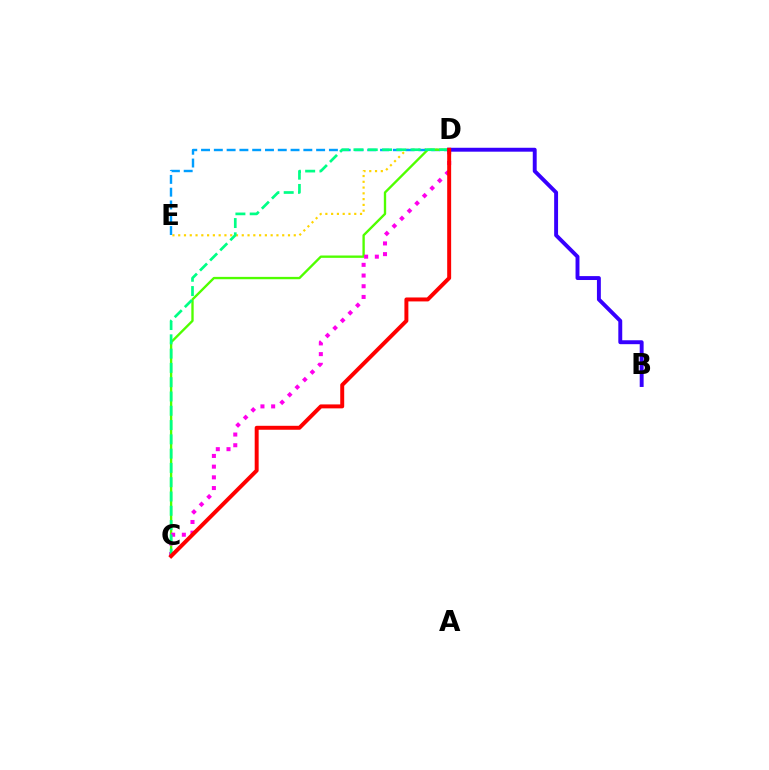{('D', 'E'): [{'color': '#ffd500', 'line_style': 'dotted', 'thickness': 1.57}, {'color': '#009eff', 'line_style': 'dashed', 'thickness': 1.74}], ('C', 'D'): [{'color': '#4fff00', 'line_style': 'solid', 'thickness': 1.69}, {'color': '#ff00ed', 'line_style': 'dotted', 'thickness': 2.91}, {'color': '#00ff86', 'line_style': 'dashed', 'thickness': 1.94}, {'color': '#ff0000', 'line_style': 'solid', 'thickness': 2.85}], ('B', 'D'): [{'color': '#3700ff', 'line_style': 'solid', 'thickness': 2.82}]}